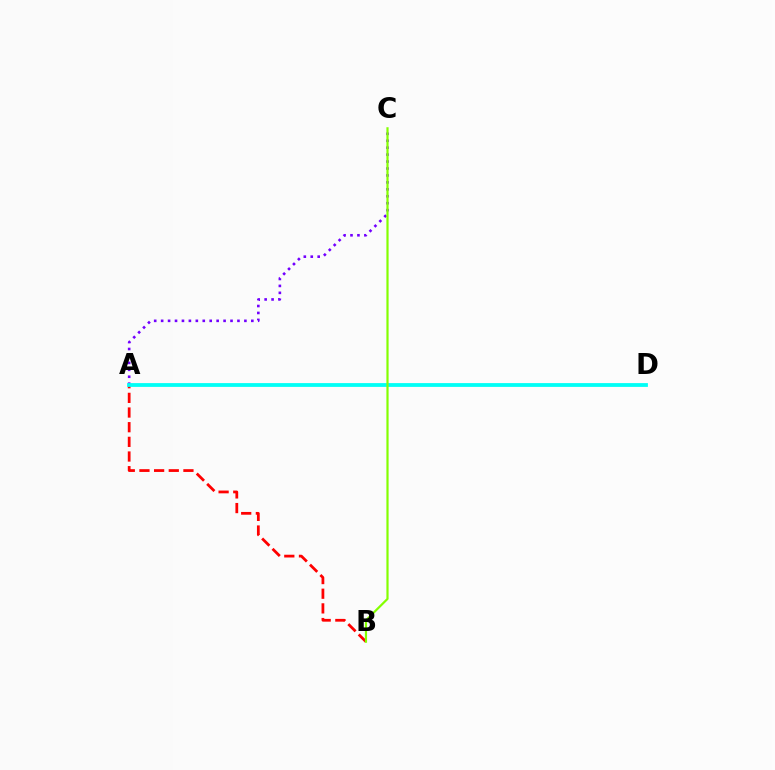{('A', 'C'): [{'color': '#7200ff', 'line_style': 'dotted', 'thickness': 1.89}], ('A', 'B'): [{'color': '#ff0000', 'line_style': 'dashed', 'thickness': 1.99}], ('A', 'D'): [{'color': '#00fff6', 'line_style': 'solid', 'thickness': 2.73}], ('B', 'C'): [{'color': '#84ff00', 'line_style': 'solid', 'thickness': 1.58}]}